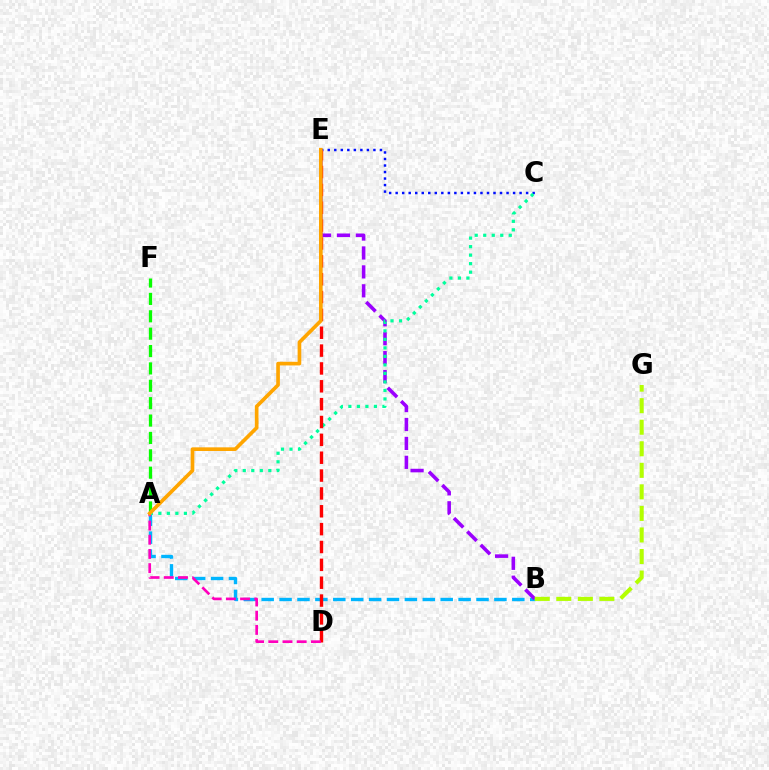{('C', 'E'): [{'color': '#0010ff', 'line_style': 'dotted', 'thickness': 1.77}], ('A', 'F'): [{'color': '#08ff00', 'line_style': 'dashed', 'thickness': 2.36}], ('A', 'B'): [{'color': '#00b5ff', 'line_style': 'dashed', 'thickness': 2.43}], ('B', 'E'): [{'color': '#9b00ff', 'line_style': 'dashed', 'thickness': 2.57}], ('A', 'C'): [{'color': '#00ff9d', 'line_style': 'dotted', 'thickness': 2.31}], ('B', 'G'): [{'color': '#b3ff00', 'line_style': 'dashed', 'thickness': 2.93}], ('D', 'E'): [{'color': '#ff0000', 'line_style': 'dashed', 'thickness': 2.43}], ('A', 'D'): [{'color': '#ff00bd', 'line_style': 'dashed', 'thickness': 1.93}], ('A', 'E'): [{'color': '#ffa500', 'line_style': 'solid', 'thickness': 2.63}]}